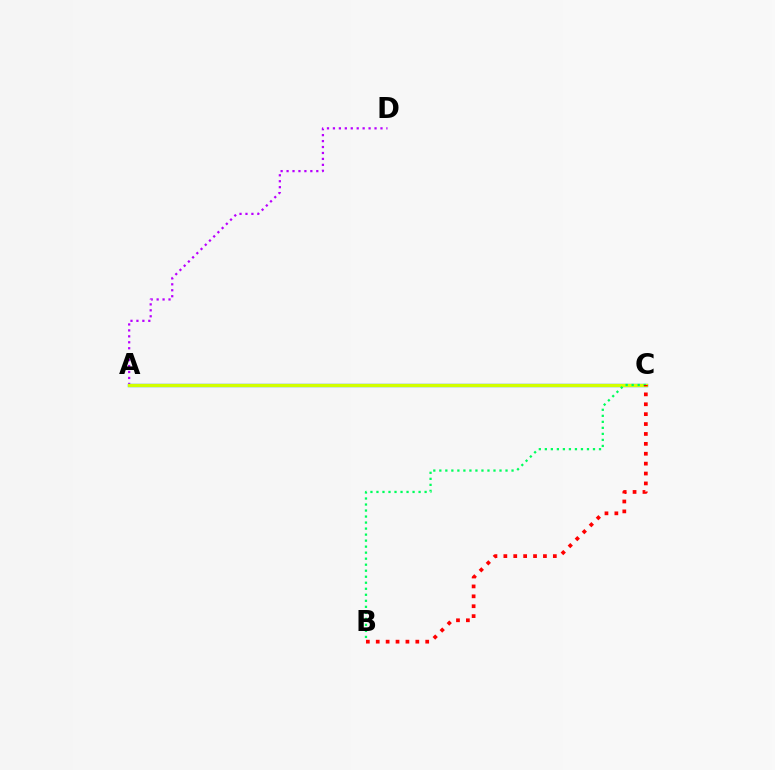{('A', 'D'): [{'color': '#b900ff', 'line_style': 'dotted', 'thickness': 1.61}], ('A', 'C'): [{'color': '#0074ff', 'line_style': 'solid', 'thickness': 2.39}, {'color': '#d1ff00', 'line_style': 'solid', 'thickness': 2.34}], ('B', 'C'): [{'color': '#00ff5c', 'line_style': 'dotted', 'thickness': 1.64}, {'color': '#ff0000', 'line_style': 'dotted', 'thickness': 2.69}]}